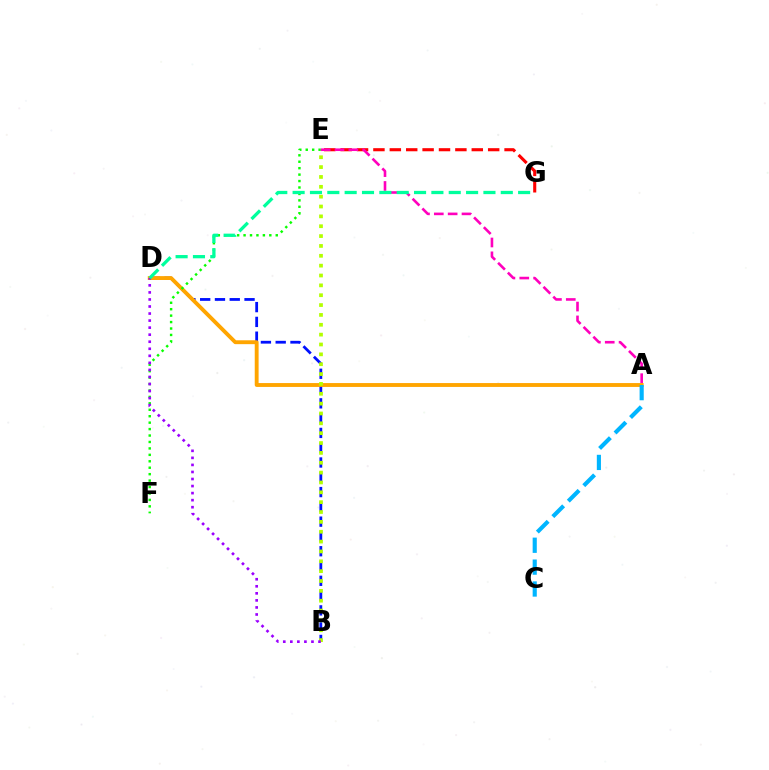{('B', 'D'): [{'color': '#0010ff', 'line_style': 'dashed', 'thickness': 2.01}, {'color': '#9b00ff', 'line_style': 'dotted', 'thickness': 1.91}], ('A', 'D'): [{'color': '#ffa500', 'line_style': 'solid', 'thickness': 2.78}], ('B', 'E'): [{'color': '#b3ff00', 'line_style': 'dotted', 'thickness': 2.68}], ('E', 'F'): [{'color': '#08ff00', 'line_style': 'dotted', 'thickness': 1.75}], ('A', 'C'): [{'color': '#00b5ff', 'line_style': 'dashed', 'thickness': 2.97}], ('E', 'G'): [{'color': '#ff0000', 'line_style': 'dashed', 'thickness': 2.23}], ('A', 'E'): [{'color': '#ff00bd', 'line_style': 'dashed', 'thickness': 1.88}], ('D', 'G'): [{'color': '#00ff9d', 'line_style': 'dashed', 'thickness': 2.36}]}